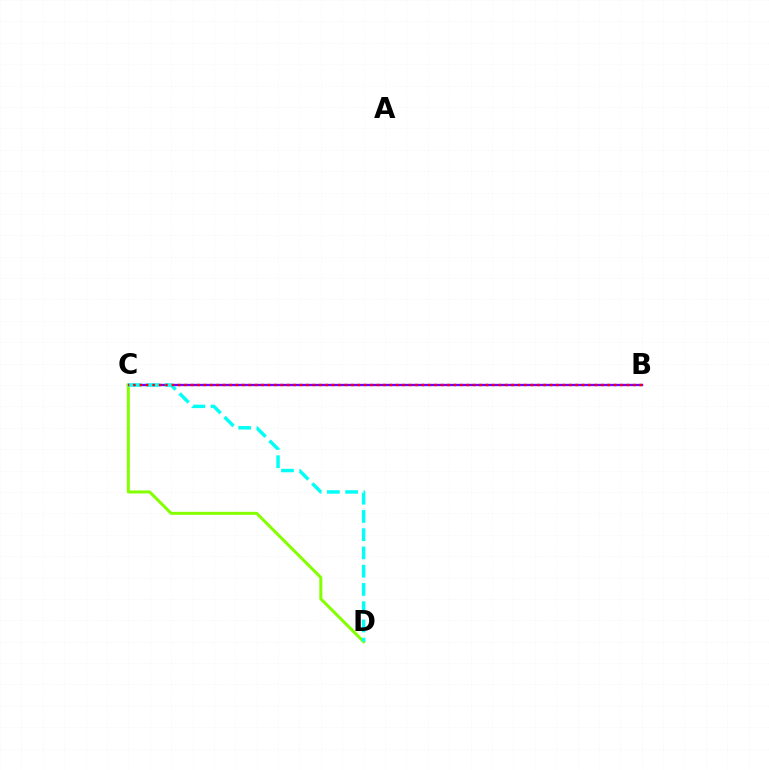{('B', 'C'): [{'color': '#7200ff', 'line_style': 'solid', 'thickness': 1.69}, {'color': '#ff0000', 'line_style': 'dotted', 'thickness': 1.74}], ('C', 'D'): [{'color': '#84ff00', 'line_style': 'solid', 'thickness': 2.16}, {'color': '#00fff6', 'line_style': 'dashed', 'thickness': 2.48}]}